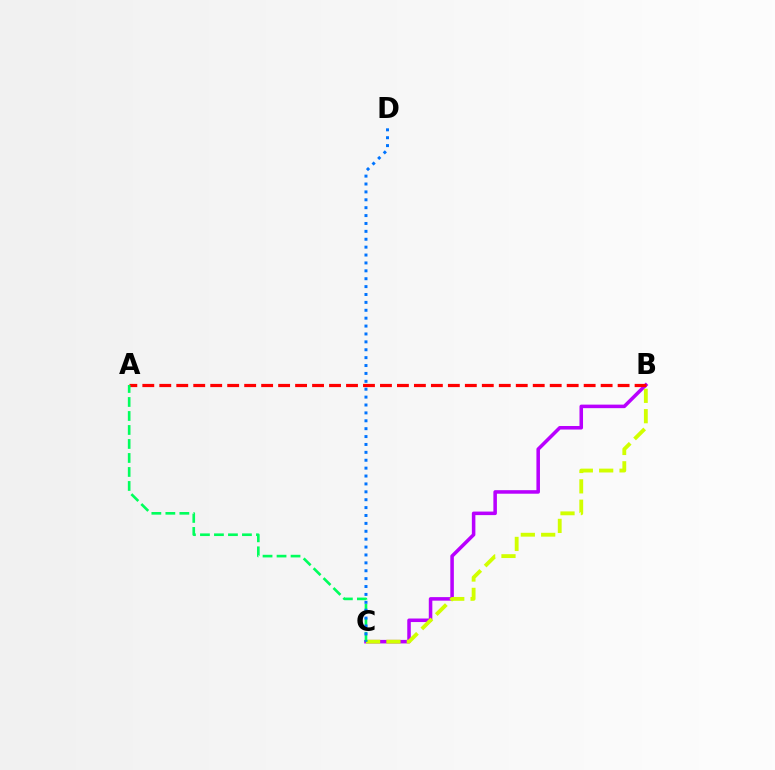{('B', 'C'): [{'color': '#b900ff', 'line_style': 'solid', 'thickness': 2.55}, {'color': '#d1ff00', 'line_style': 'dashed', 'thickness': 2.77}], ('A', 'B'): [{'color': '#ff0000', 'line_style': 'dashed', 'thickness': 2.31}], ('A', 'C'): [{'color': '#00ff5c', 'line_style': 'dashed', 'thickness': 1.9}], ('C', 'D'): [{'color': '#0074ff', 'line_style': 'dotted', 'thickness': 2.14}]}